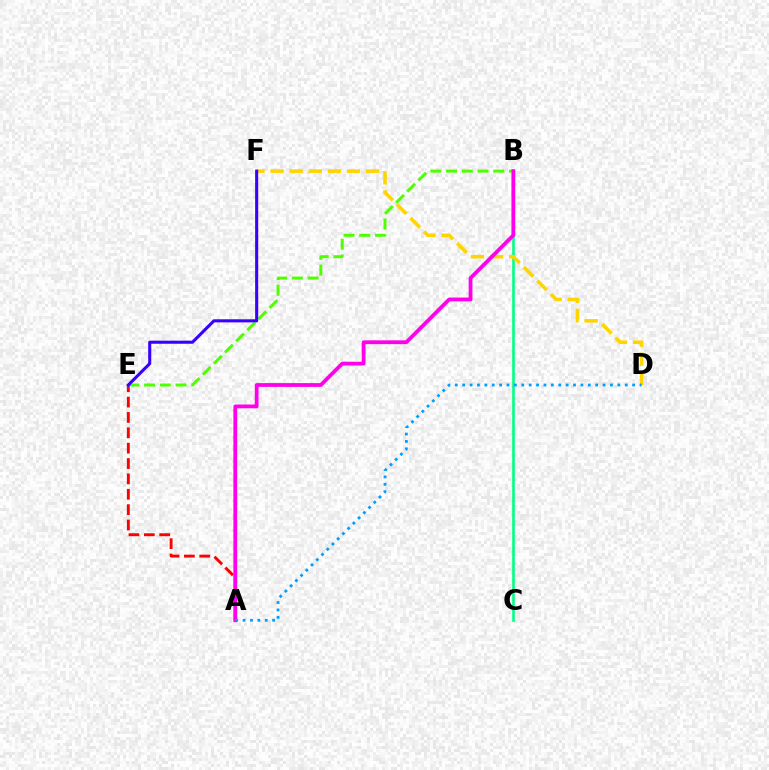{('B', 'C'): [{'color': '#00ff86', 'line_style': 'solid', 'thickness': 1.88}], ('D', 'F'): [{'color': '#ffd500', 'line_style': 'dashed', 'thickness': 2.59}], ('A', 'E'): [{'color': '#ff0000', 'line_style': 'dashed', 'thickness': 2.09}], ('B', 'E'): [{'color': '#4fff00', 'line_style': 'dashed', 'thickness': 2.14}], ('E', 'F'): [{'color': '#3700ff', 'line_style': 'solid', 'thickness': 2.21}], ('A', 'B'): [{'color': '#ff00ed', 'line_style': 'solid', 'thickness': 2.73}], ('A', 'D'): [{'color': '#009eff', 'line_style': 'dotted', 'thickness': 2.01}]}